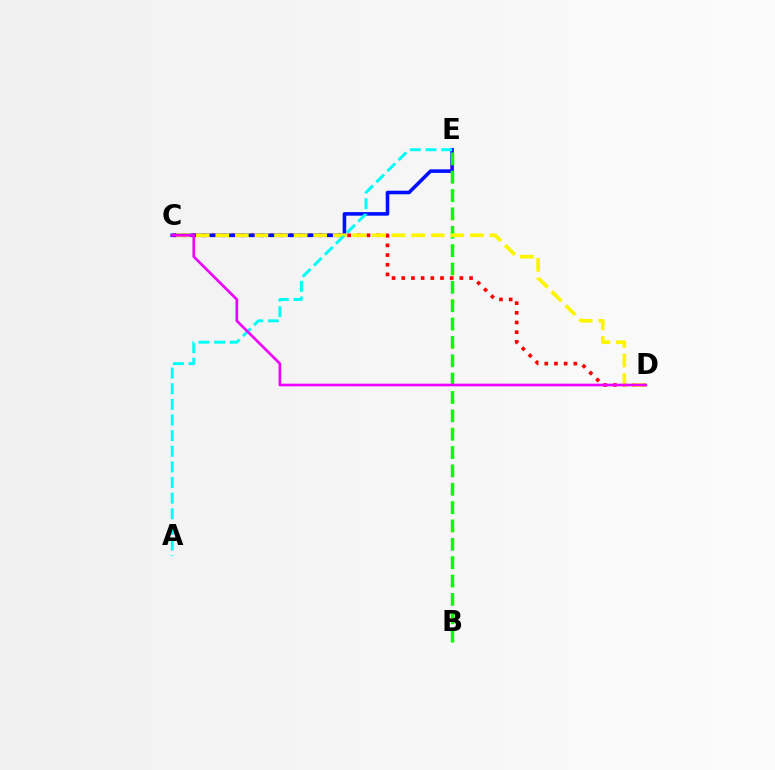{('C', 'D'): [{'color': '#ff0000', 'line_style': 'dotted', 'thickness': 2.63}, {'color': '#fcf500', 'line_style': 'dashed', 'thickness': 2.66}, {'color': '#ee00ff', 'line_style': 'solid', 'thickness': 1.91}], ('C', 'E'): [{'color': '#0010ff', 'line_style': 'solid', 'thickness': 2.57}], ('B', 'E'): [{'color': '#08ff00', 'line_style': 'dashed', 'thickness': 2.49}], ('A', 'E'): [{'color': '#00fff6', 'line_style': 'dashed', 'thickness': 2.12}]}